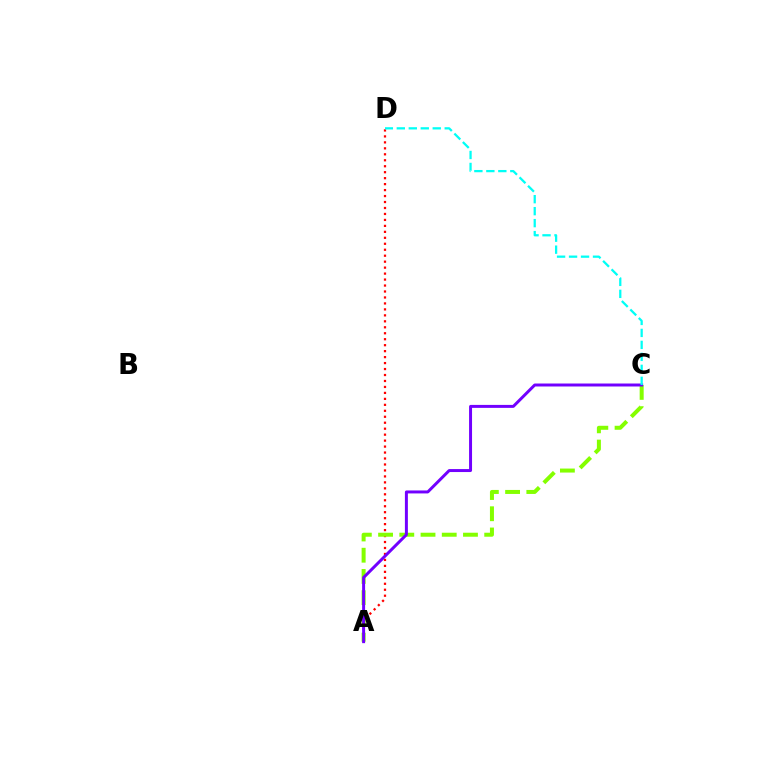{('A', 'D'): [{'color': '#ff0000', 'line_style': 'dotted', 'thickness': 1.62}], ('A', 'C'): [{'color': '#84ff00', 'line_style': 'dashed', 'thickness': 2.88}, {'color': '#7200ff', 'line_style': 'solid', 'thickness': 2.14}], ('C', 'D'): [{'color': '#00fff6', 'line_style': 'dashed', 'thickness': 1.63}]}